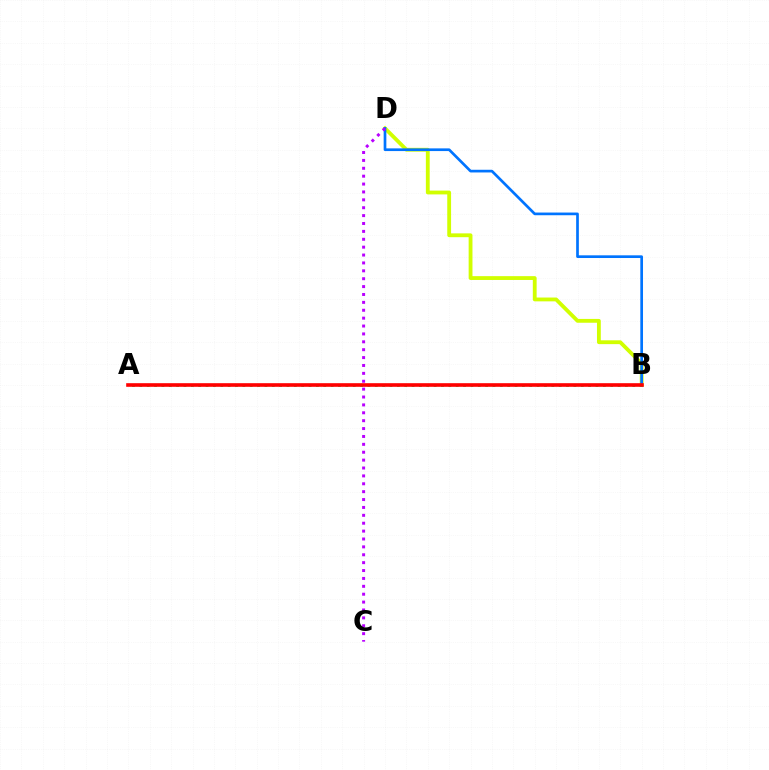{('B', 'D'): [{'color': '#d1ff00', 'line_style': 'solid', 'thickness': 2.75}, {'color': '#0074ff', 'line_style': 'solid', 'thickness': 1.94}], ('A', 'B'): [{'color': '#00ff5c', 'line_style': 'dotted', 'thickness': 2.0}, {'color': '#ff0000', 'line_style': 'solid', 'thickness': 2.61}], ('C', 'D'): [{'color': '#b900ff', 'line_style': 'dotted', 'thickness': 2.14}]}